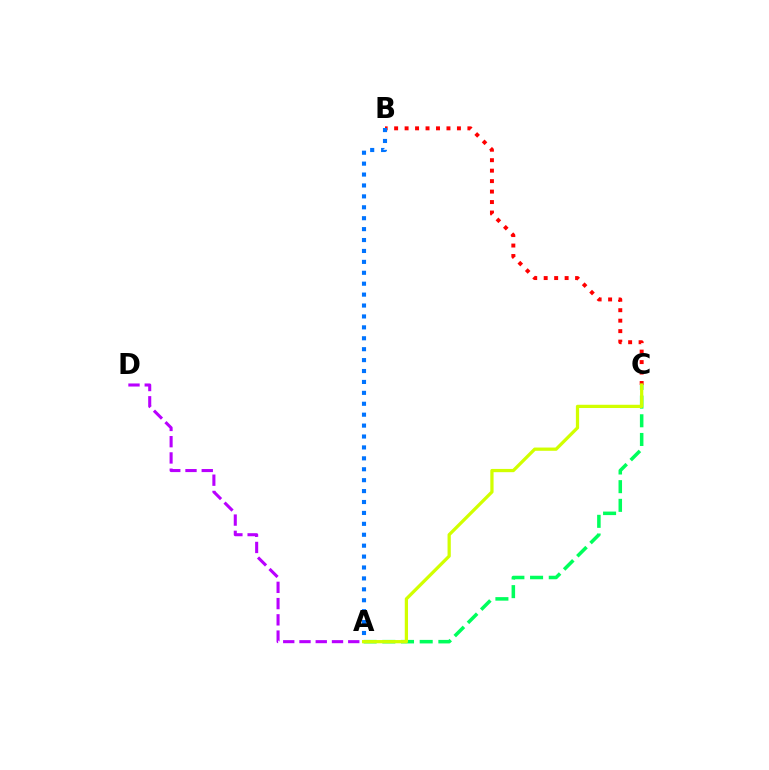{('B', 'C'): [{'color': '#ff0000', 'line_style': 'dotted', 'thickness': 2.84}], ('A', 'D'): [{'color': '#b900ff', 'line_style': 'dashed', 'thickness': 2.21}], ('A', 'C'): [{'color': '#00ff5c', 'line_style': 'dashed', 'thickness': 2.54}, {'color': '#d1ff00', 'line_style': 'solid', 'thickness': 2.34}], ('A', 'B'): [{'color': '#0074ff', 'line_style': 'dotted', 'thickness': 2.97}]}